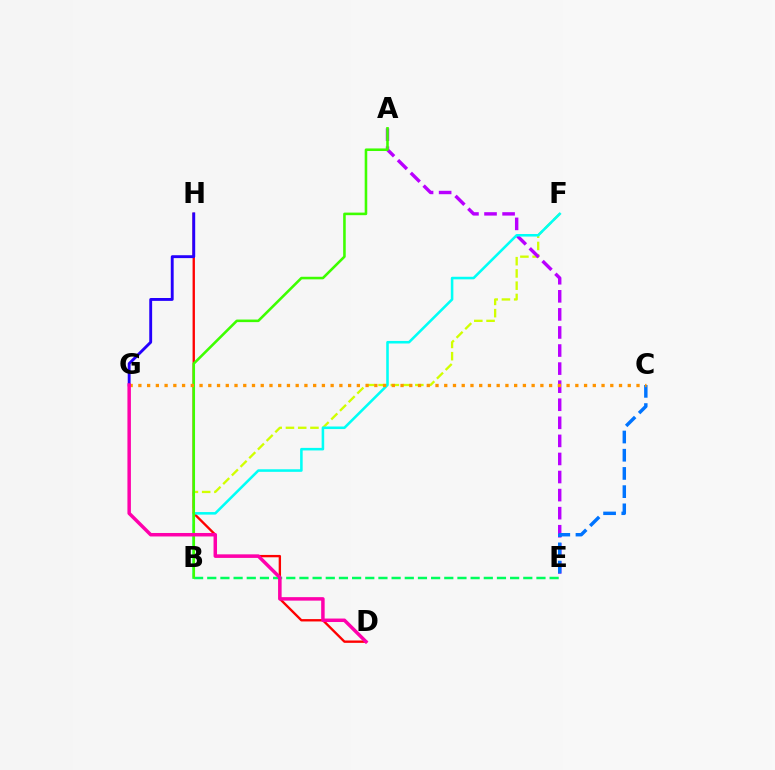{('B', 'E'): [{'color': '#00ff5c', 'line_style': 'dashed', 'thickness': 1.79}], ('B', 'F'): [{'color': '#d1ff00', 'line_style': 'dashed', 'thickness': 1.66}, {'color': '#00fff6', 'line_style': 'solid', 'thickness': 1.84}], ('D', 'H'): [{'color': '#ff0000', 'line_style': 'solid', 'thickness': 1.7}], ('A', 'E'): [{'color': '#b900ff', 'line_style': 'dashed', 'thickness': 2.45}], ('C', 'E'): [{'color': '#0074ff', 'line_style': 'dashed', 'thickness': 2.47}], ('A', 'B'): [{'color': '#3dff00', 'line_style': 'solid', 'thickness': 1.85}], ('C', 'G'): [{'color': '#ff9400', 'line_style': 'dotted', 'thickness': 2.37}], ('G', 'H'): [{'color': '#2500ff', 'line_style': 'solid', 'thickness': 2.07}], ('D', 'G'): [{'color': '#ff00ac', 'line_style': 'solid', 'thickness': 2.51}]}